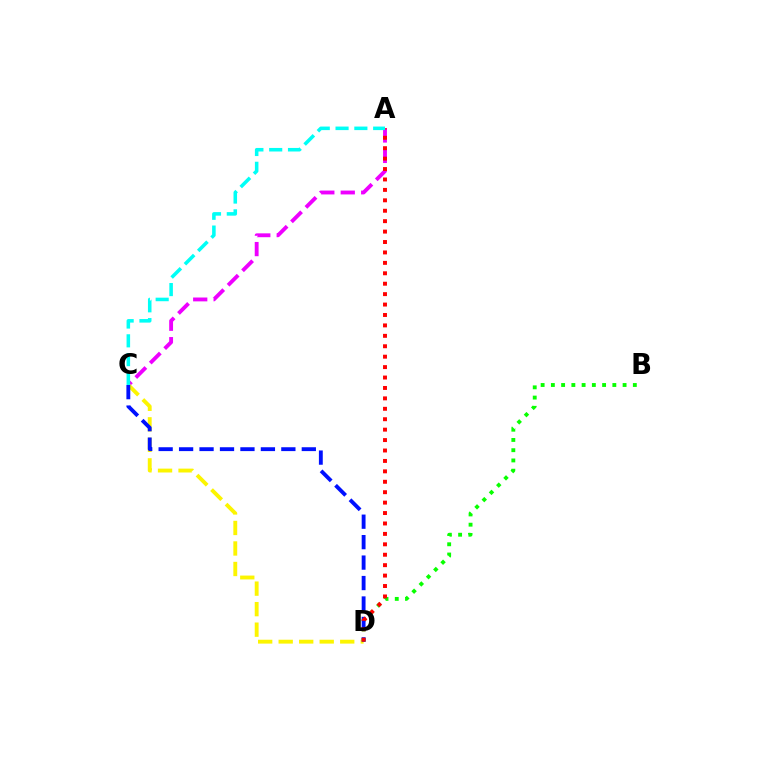{('A', 'C'): [{'color': '#ee00ff', 'line_style': 'dashed', 'thickness': 2.78}, {'color': '#00fff6', 'line_style': 'dashed', 'thickness': 2.55}], ('B', 'D'): [{'color': '#08ff00', 'line_style': 'dotted', 'thickness': 2.78}], ('C', 'D'): [{'color': '#fcf500', 'line_style': 'dashed', 'thickness': 2.79}, {'color': '#0010ff', 'line_style': 'dashed', 'thickness': 2.78}], ('A', 'D'): [{'color': '#ff0000', 'line_style': 'dotted', 'thickness': 2.83}]}